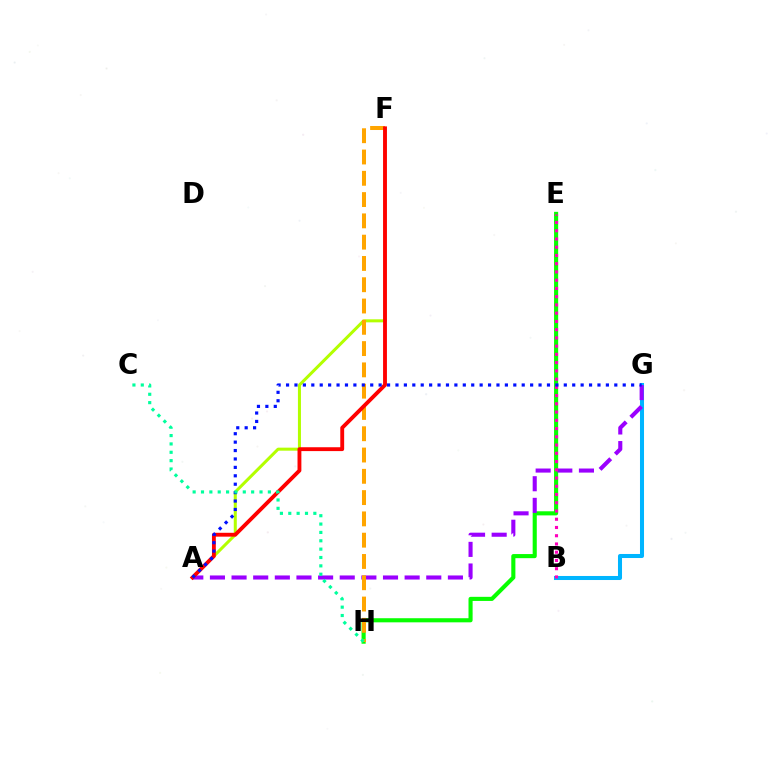{('A', 'F'): [{'color': '#b3ff00', 'line_style': 'solid', 'thickness': 2.18}, {'color': '#ff0000', 'line_style': 'solid', 'thickness': 2.78}], ('E', 'H'): [{'color': '#08ff00', 'line_style': 'solid', 'thickness': 2.96}], ('B', 'G'): [{'color': '#00b5ff', 'line_style': 'solid', 'thickness': 2.91}], ('A', 'G'): [{'color': '#9b00ff', 'line_style': 'dashed', 'thickness': 2.94}, {'color': '#0010ff', 'line_style': 'dotted', 'thickness': 2.29}], ('B', 'E'): [{'color': '#ff00bd', 'line_style': 'dotted', 'thickness': 2.24}], ('F', 'H'): [{'color': '#ffa500', 'line_style': 'dashed', 'thickness': 2.89}], ('C', 'H'): [{'color': '#00ff9d', 'line_style': 'dotted', 'thickness': 2.27}]}